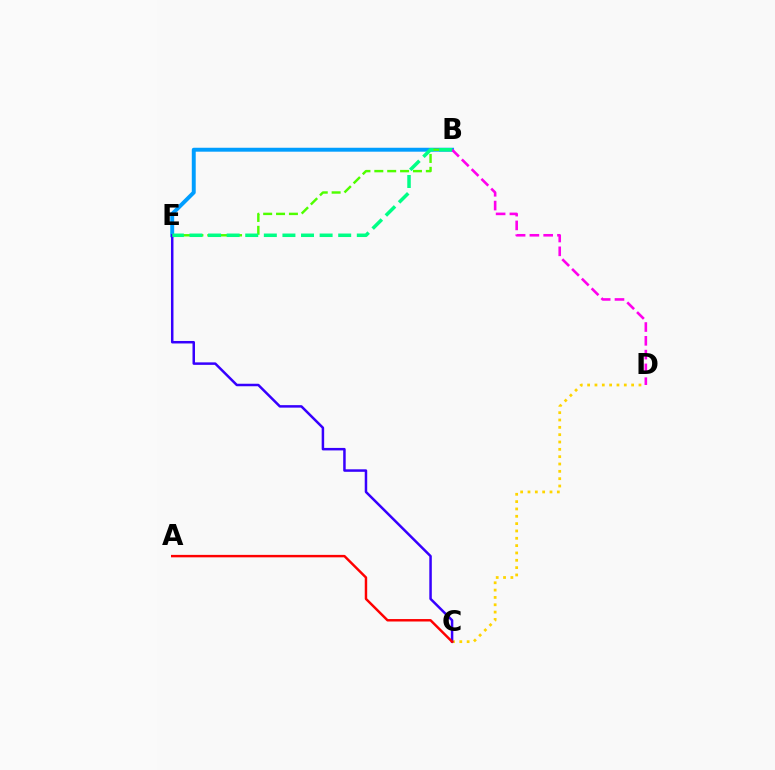{('B', 'E'): [{'color': '#009eff', 'line_style': 'solid', 'thickness': 2.83}, {'color': '#4fff00', 'line_style': 'dashed', 'thickness': 1.75}, {'color': '#00ff86', 'line_style': 'dashed', 'thickness': 2.53}], ('B', 'D'): [{'color': '#ff00ed', 'line_style': 'dashed', 'thickness': 1.87}], ('C', 'D'): [{'color': '#ffd500', 'line_style': 'dotted', 'thickness': 1.99}], ('C', 'E'): [{'color': '#3700ff', 'line_style': 'solid', 'thickness': 1.8}], ('A', 'C'): [{'color': '#ff0000', 'line_style': 'solid', 'thickness': 1.76}]}